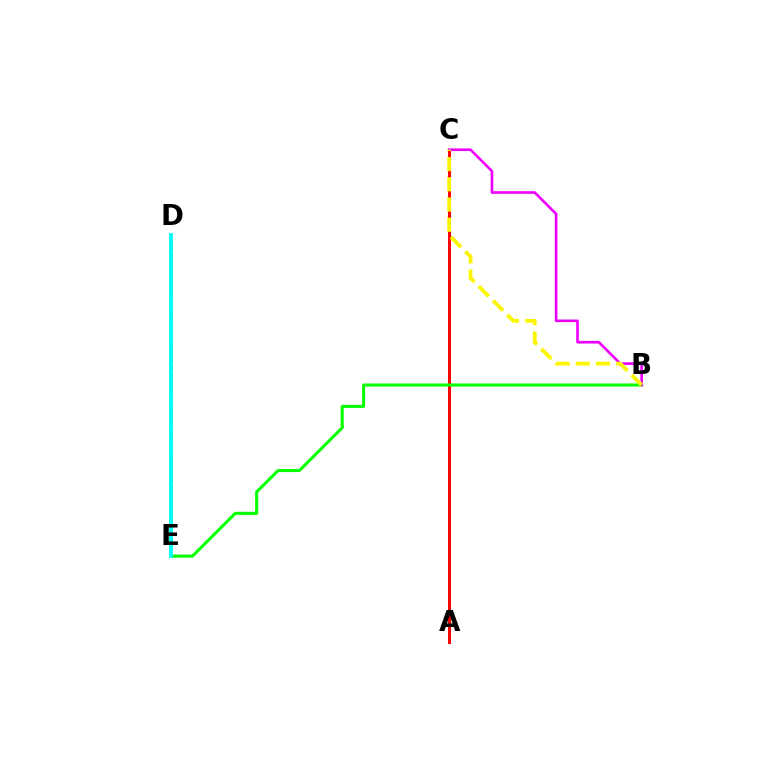{('D', 'E'): [{'color': '#0010ff', 'line_style': 'dotted', 'thickness': 2.03}, {'color': '#00fff6', 'line_style': 'solid', 'thickness': 2.76}], ('A', 'C'): [{'color': '#ff0000', 'line_style': 'solid', 'thickness': 2.18}], ('B', 'E'): [{'color': '#08ff00', 'line_style': 'solid', 'thickness': 2.21}], ('B', 'C'): [{'color': '#ee00ff', 'line_style': 'solid', 'thickness': 1.9}, {'color': '#fcf500', 'line_style': 'dashed', 'thickness': 2.75}]}